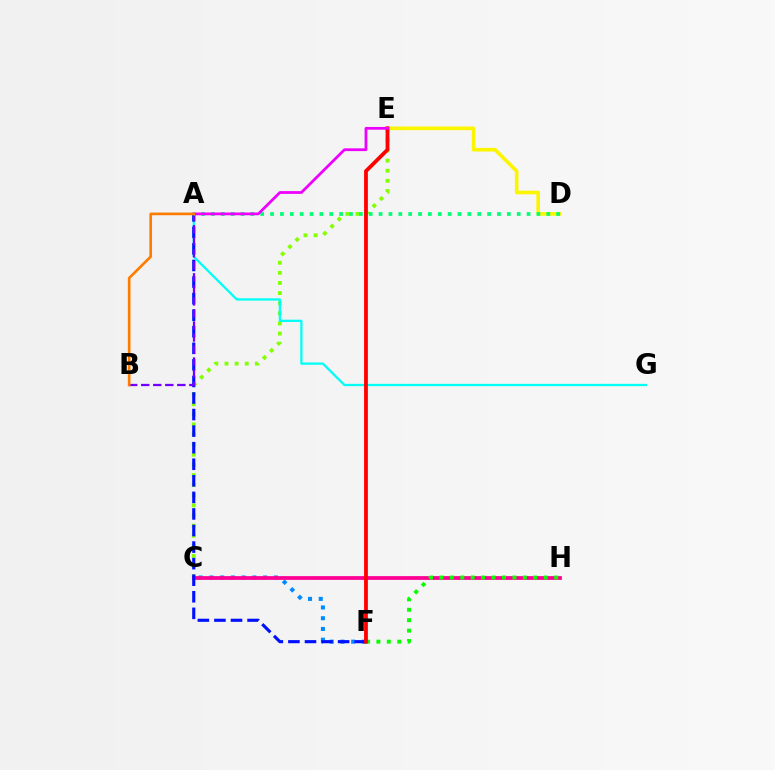{('C', 'F'): [{'color': '#008cff', 'line_style': 'dotted', 'thickness': 2.92}], ('C', 'E'): [{'color': '#84ff00', 'line_style': 'dotted', 'thickness': 2.75}], ('C', 'H'): [{'color': '#ff0094', 'line_style': 'solid', 'thickness': 2.71}], ('A', 'G'): [{'color': '#00fff6', 'line_style': 'solid', 'thickness': 1.65}], ('A', 'F'): [{'color': '#0010ff', 'line_style': 'dashed', 'thickness': 2.25}], ('A', 'B'): [{'color': '#7200ff', 'line_style': 'dashed', 'thickness': 1.63}, {'color': '#ff7c00', 'line_style': 'solid', 'thickness': 1.91}], ('F', 'H'): [{'color': '#08ff00', 'line_style': 'dotted', 'thickness': 2.83}], ('D', 'E'): [{'color': '#fcf500', 'line_style': 'solid', 'thickness': 2.63}], ('A', 'D'): [{'color': '#00ff74', 'line_style': 'dotted', 'thickness': 2.68}], ('E', 'F'): [{'color': '#ff0000', 'line_style': 'solid', 'thickness': 2.73}], ('A', 'E'): [{'color': '#ee00ff', 'line_style': 'solid', 'thickness': 1.99}]}